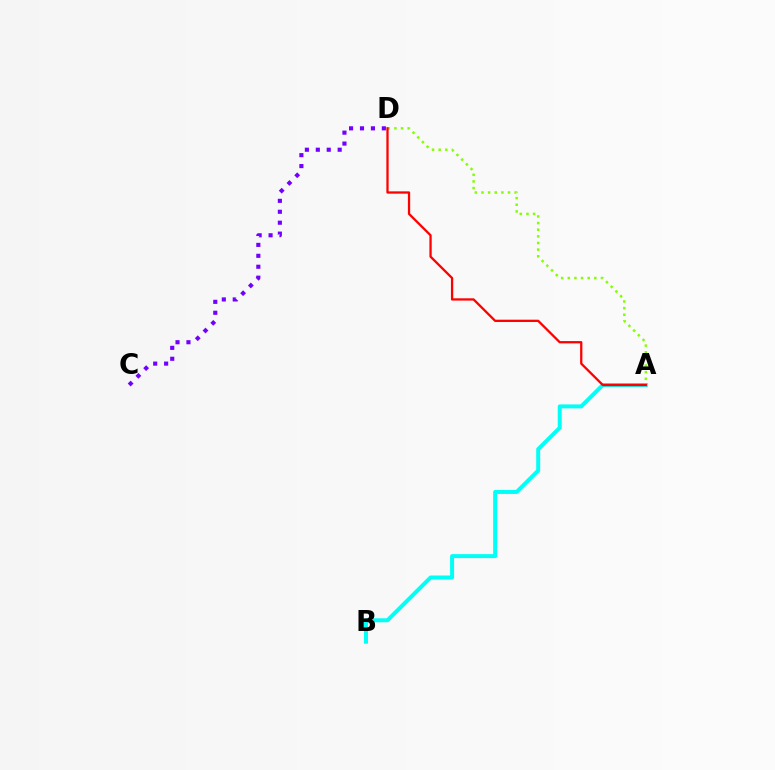{('C', 'D'): [{'color': '#7200ff', 'line_style': 'dotted', 'thickness': 2.97}], ('A', 'B'): [{'color': '#00fff6', 'line_style': 'solid', 'thickness': 2.86}], ('A', 'D'): [{'color': '#84ff00', 'line_style': 'dotted', 'thickness': 1.8}, {'color': '#ff0000', 'line_style': 'solid', 'thickness': 1.64}]}